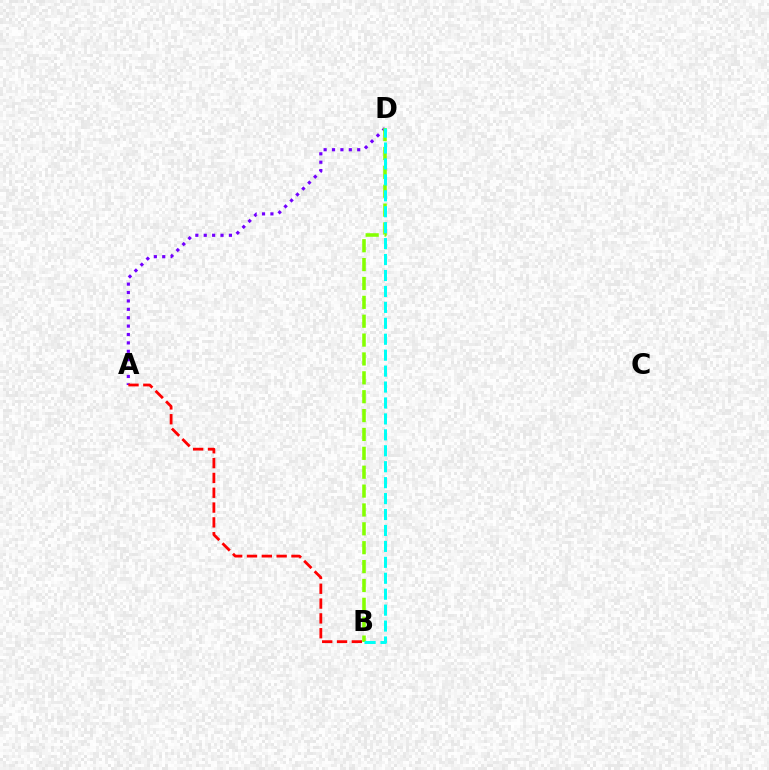{('A', 'D'): [{'color': '#7200ff', 'line_style': 'dotted', 'thickness': 2.28}], ('B', 'D'): [{'color': '#84ff00', 'line_style': 'dashed', 'thickness': 2.56}, {'color': '#00fff6', 'line_style': 'dashed', 'thickness': 2.16}], ('A', 'B'): [{'color': '#ff0000', 'line_style': 'dashed', 'thickness': 2.01}]}